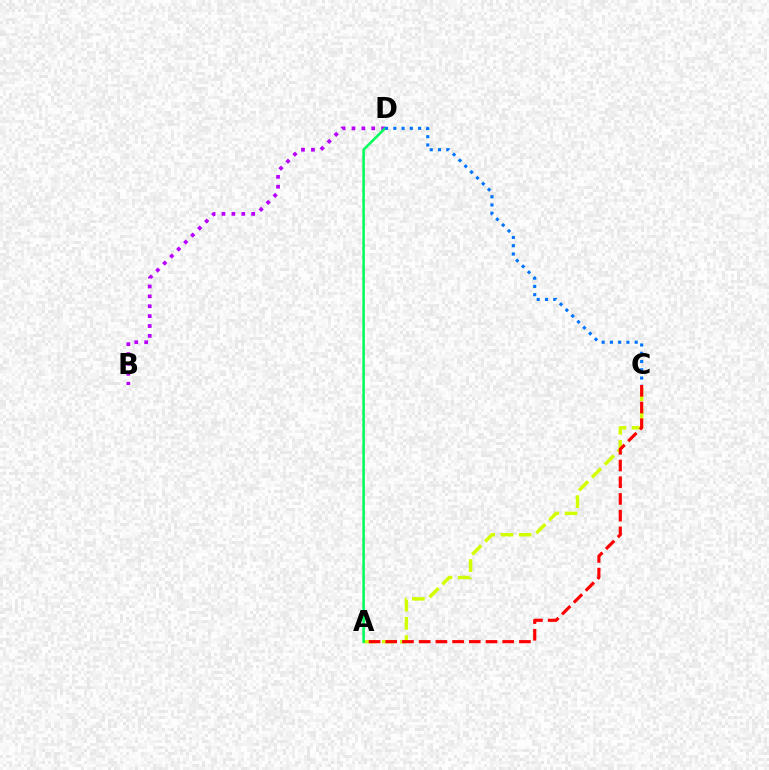{('B', 'D'): [{'color': '#b900ff', 'line_style': 'dotted', 'thickness': 2.69}], ('A', 'C'): [{'color': '#d1ff00', 'line_style': 'dashed', 'thickness': 2.48}, {'color': '#ff0000', 'line_style': 'dashed', 'thickness': 2.27}], ('A', 'D'): [{'color': '#00ff5c', 'line_style': 'solid', 'thickness': 1.82}], ('C', 'D'): [{'color': '#0074ff', 'line_style': 'dotted', 'thickness': 2.24}]}